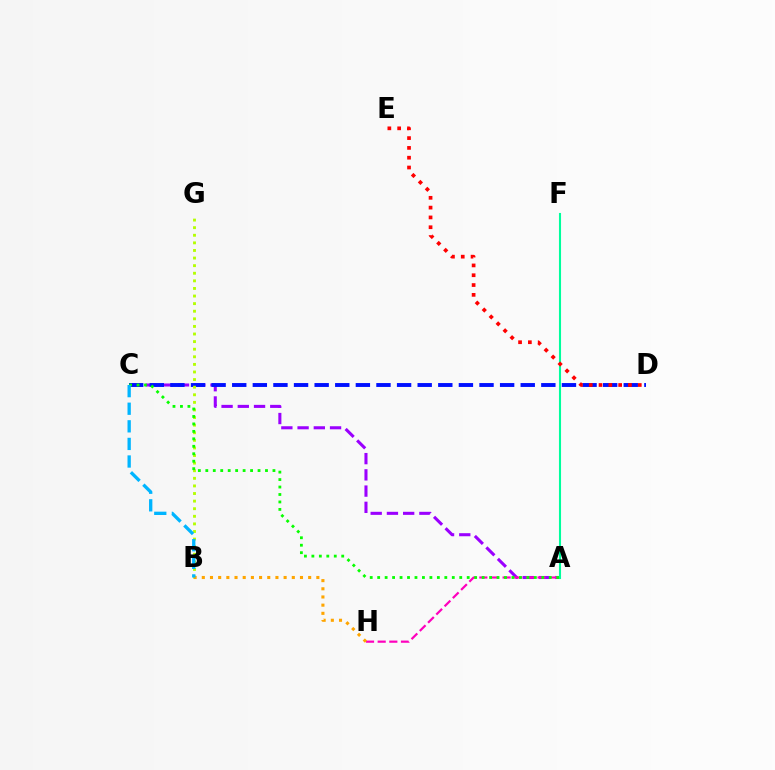{('A', 'C'): [{'color': '#9b00ff', 'line_style': 'dashed', 'thickness': 2.21}, {'color': '#08ff00', 'line_style': 'dotted', 'thickness': 2.03}], ('C', 'D'): [{'color': '#0010ff', 'line_style': 'dashed', 'thickness': 2.8}], ('A', 'H'): [{'color': '#ff00bd', 'line_style': 'dashed', 'thickness': 1.58}], ('A', 'F'): [{'color': '#00ff9d', 'line_style': 'solid', 'thickness': 1.51}], ('B', 'G'): [{'color': '#b3ff00', 'line_style': 'dotted', 'thickness': 2.06}], ('D', 'E'): [{'color': '#ff0000', 'line_style': 'dotted', 'thickness': 2.67}], ('B', 'H'): [{'color': '#ffa500', 'line_style': 'dotted', 'thickness': 2.22}], ('B', 'C'): [{'color': '#00b5ff', 'line_style': 'dashed', 'thickness': 2.39}]}